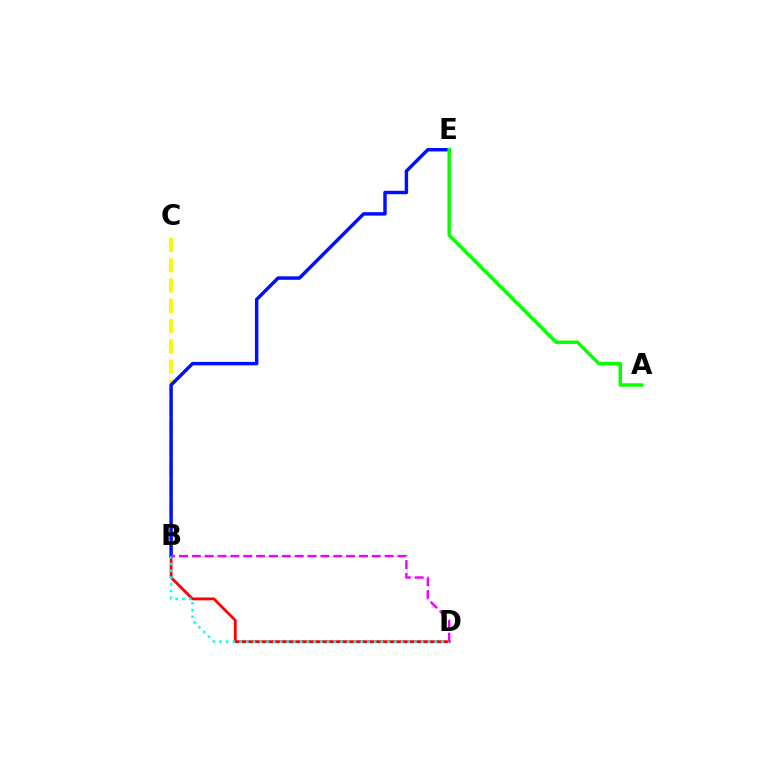{('B', 'D'): [{'color': '#ff0000', 'line_style': 'solid', 'thickness': 2.04}, {'color': '#00fff6', 'line_style': 'dotted', 'thickness': 1.83}, {'color': '#ee00ff', 'line_style': 'dashed', 'thickness': 1.75}], ('B', 'C'): [{'color': '#fcf500', 'line_style': 'dashed', 'thickness': 2.75}], ('B', 'E'): [{'color': '#0010ff', 'line_style': 'solid', 'thickness': 2.48}], ('A', 'E'): [{'color': '#08ff00', 'line_style': 'solid', 'thickness': 2.47}]}